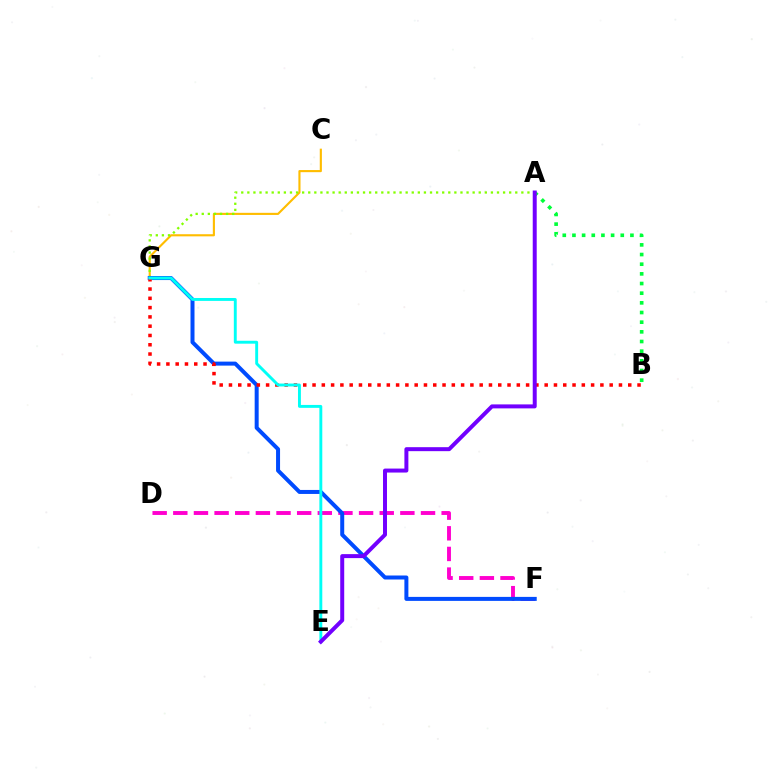{('C', 'G'): [{'color': '#ffbd00', 'line_style': 'solid', 'thickness': 1.53}], ('D', 'F'): [{'color': '#ff00cf', 'line_style': 'dashed', 'thickness': 2.8}], ('A', 'G'): [{'color': '#84ff00', 'line_style': 'dotted', 'thickness': 1.65}], ('F', 'G'): [{'color': '#004bff', 'line_style': 'solid', 'thickness': 2.88}], ('B', 'G'): [{'color': '#ff0000', 'line_style': 'dotted', 'thickness': 2.52}], ('E', 'G'): [{'color': '#00fff6', 'line_style': 'solid', 'thickness': 2.09}], ('A', 'B'): [{'color': '#00ff39', 'line_style': 'dotted', 'thickness': 2.63}], ('A', 'E'): [{'color': '#7200ff', 'line_style': 'solid', 'thickness': 2.87}]}